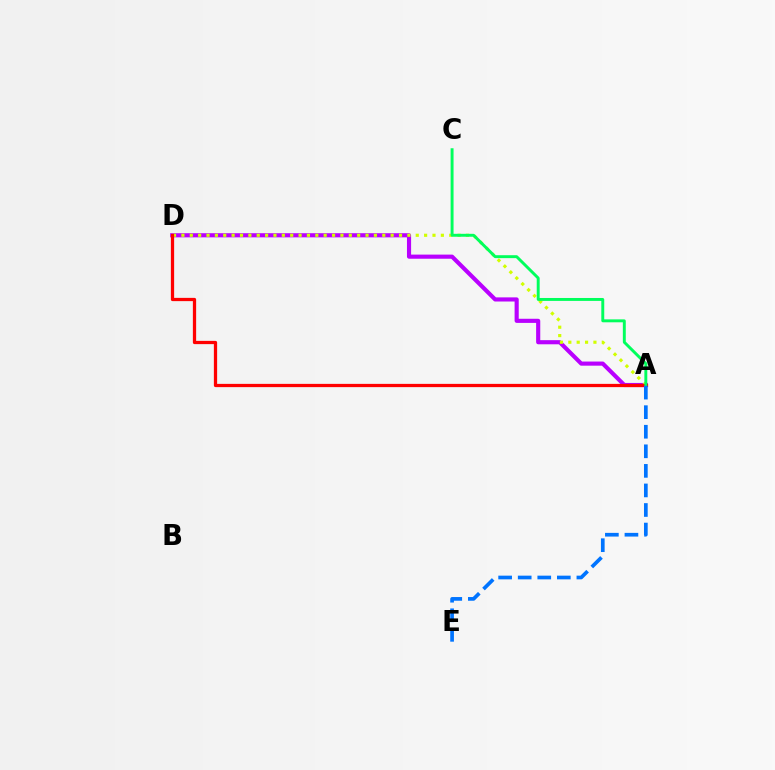{('A', 'D'): [{'color': '#b900ff', 'line_style': 'solid', 'thickness': 2.97}, {'color': '#d1ff00', 'line_style': 'dotted', 'thickness': 2.27}, {'color': '#ff0000', 'line_style': 'solid', 'thickness': 2.35}], ('A', 'C'): [{'color': '#00ff5c', 'line_style': 'solid', 'thickness': 2.11}], ('A', 'E'): [{'color': '#0074ff', 'line_style': 'dashed', 'thickness': 2.66}]}